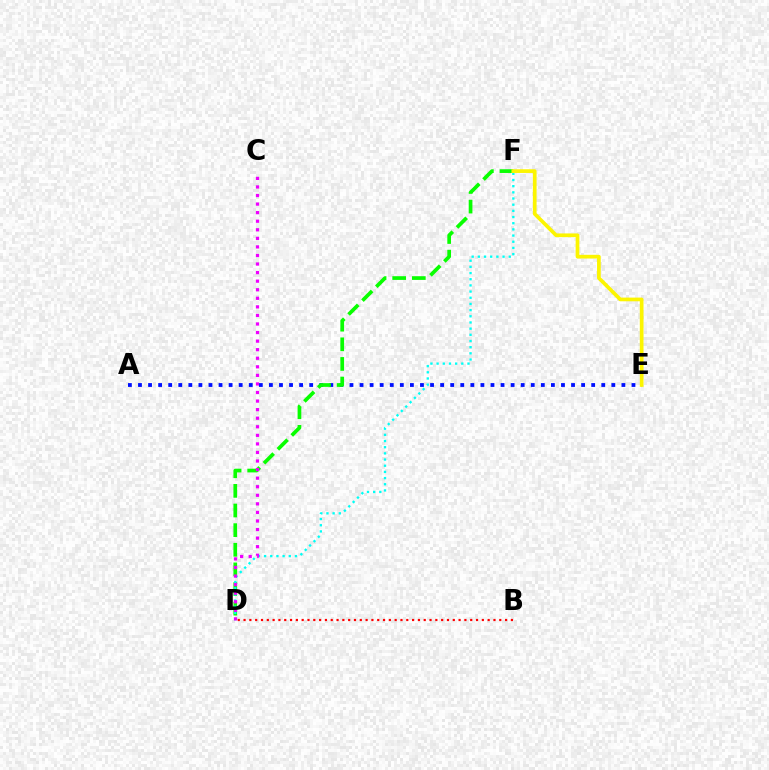{('A', 'E'): [{'color': '#0010ff', 'line_style': 'dotted', 'thickness': 2.74}], ('D', 'F'): [{'color': '#08ff00', 'line_style': 'dashed', 'thickness': 2.67}, {'color': '#00fff6', 'line_style': 'dotted', 'thickness': 1.68}], ('C', 'D'): [{'color': '#ee00ff', 'line_style': 'dotted', 'thickness': 2.33}], ('B', 'D'): [{'color': '#ff0000', 'line_style': 'dotted', 'thickness': 1.58}], ('E', 'F'): [{'color': '#fcf500', 'line_style': 'solid', 'thickness': 2.67}]}